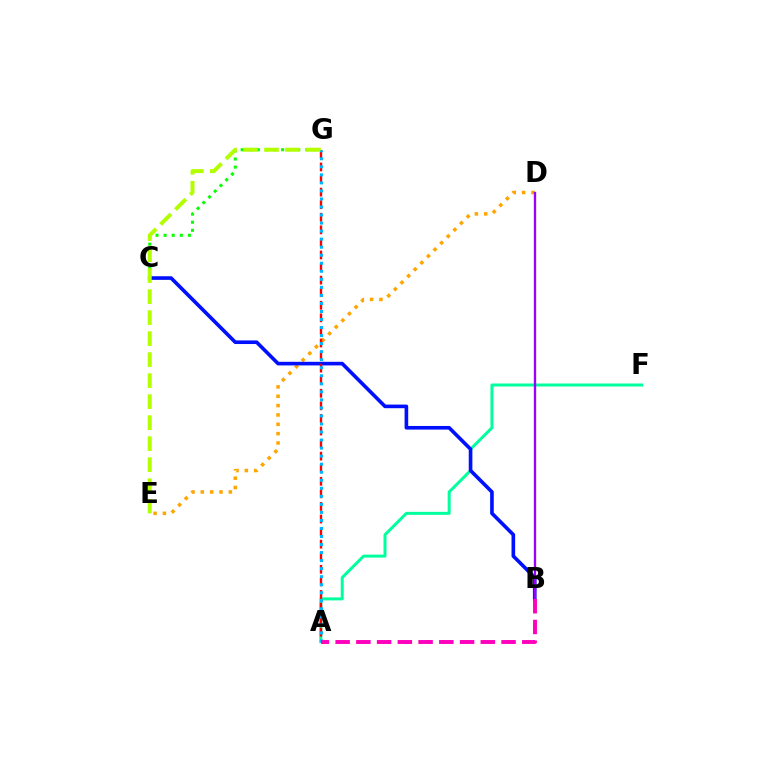{('D', 'E'): [{'color': '#ffa500', 'line_style': 'dotted', 'thickness': 2.54}], ('A', 'F'): [{'color': '#00ff9d', 'line_style': 'solid', 'thickness': 2.15}], ('B', 'C'): [{'color': '#0010ff', 'line_style': 'solid', 'thickness': 2.61}], ('C', 'G'): [{'color': '#08ff00', 'line_style': 'dotted', 'thickness': 2.2}], ('A', 'G'): [{'color': '#ff0000', 'line_style': 'dashed', 'thickness': 1.71}, {'color': '#00b5ff', 'line_style': 'dotted', 'thickness': 2.18}], ('E', 'G'): [{'color': '#b3ff00', 'line_style': 'dashed', 'thickness': 2.85}], ('B', 'D'): [{'color': '#9b00ff', 'line_style': 'solid', 'thickness': 1.7}], ('A', 'B'): [{'color': '#ff00bd', 'line_style': 'dashed', 'thickness': 2.82}]}